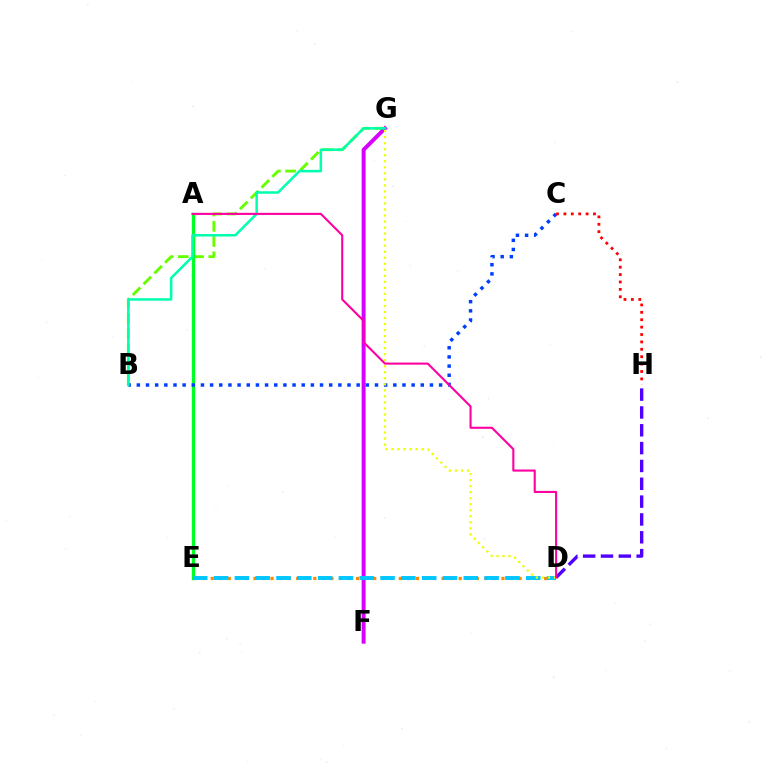{('B', 'G'): [{'color': '#66ff00', 'line_style': 'dashed', 'thickness': 2.07}, {'color': '#00ffaf', 'line_style': 'solid', 'thickness': 1.81}], ('D', 'E'): [{'color': '#ff8800', 'line_style': 'dotted', 'thickness': 2.32}, {'color': '#00c7ff', 'line_style': 'dashed', 'thickness': 2.83}], ('A', 'E'): [{'color': '#00ff27', 'line_style': 'solid', 'thickness': 2.4}], ('B', 'C'): [{'color': '#003fff', 'line_style': 'dotted', 'thickness': 2.49}], ('F', 'G'): [{'color': '#d600ff', 'line_style': 'solid', 'thickness': 2.84}], ('D', 'H'): [{'color': '#4f00ff', 'line_style': 'dashed', 'thickness': 2.42}], ('C', 'H'): [{'color': '#ff0000', 'line_style': 'dotted', 'thickness': 2.01}], ('D', 'G'): [{'color': '#eeff00', 'line_style': 'dotted', 'thickness': 1.64}], ('A', 'D'): [{'color': '#ff00a0', 'line_style': 'solid', 'thickness': 1.51}]}